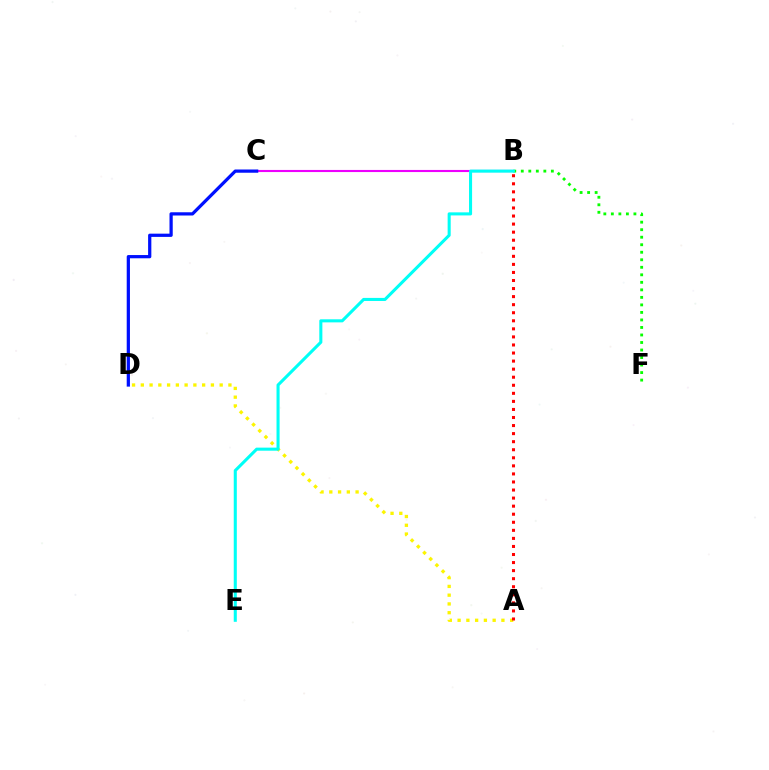{('B', 'F'): [{'color': '#08ff00', 'line_style': 'dotted', 'thickness': 2.04}], ('B', 'C'): [{'color': '#ee00ff', 'line_style': 'solid', 'thickness': 1.52}], ('C', 'D'): [{'color': '#0010ff', 'line_style': 'solid', 'thickness': 2.33}], ('A', 'D'): [{'color': '#fcf500', 'line_style': 'dotted', 'thickness': 2.38}], ('B', 'E'): [{'color': '#00fff6', 'line_style': 'solid', 'thickness': 2.21}], ('A', 'B'): [{'color': '#ff0000', 'line_style': 'dotted', 'thickness': 2.19}]}